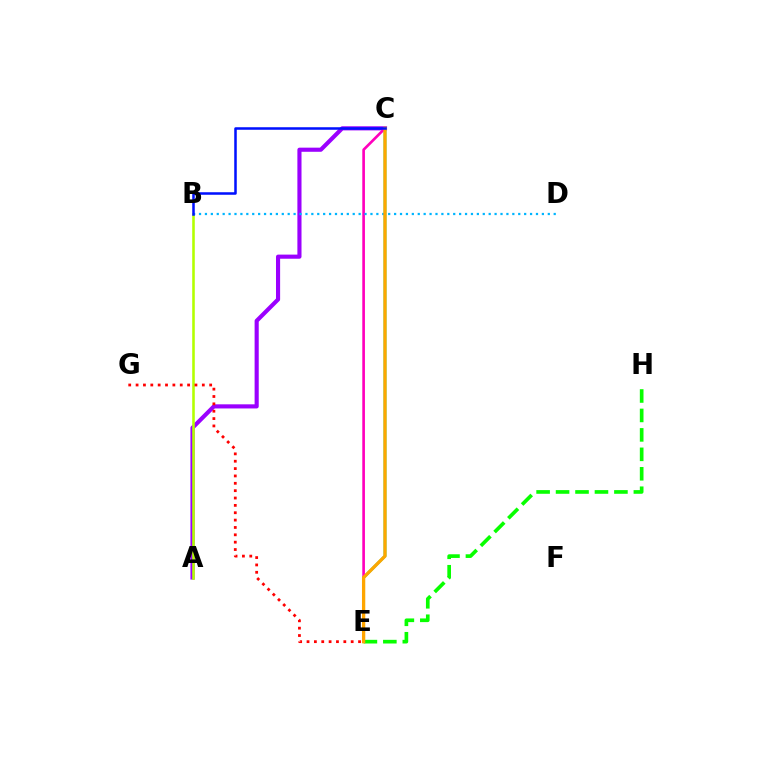{('A', 'C'): [{'color': '#9b00ff', 'line_style': 'solid', 'thickness': 2.97}], ('C', 'E'): [{'color': '#00ff9d', 'line_style': 'solid', 'thickness': 2.03}, {'color': '#ff00bd', 'line_style': 'solid', 'thickness': 1.91}, {'color': '#ffa500', 'line_style': 'solid', 'thickness': 2.36}], ('A', 'B'): [{'color': '#b3ff00', 'line_style': 'solid', 'thickness': 1.86}], ('E', 'H'): [{'color': '#08ff00', 'line_style': 'dashed', 'thickness': 2.64}], ('B', 'D'): [{'color': '#00b5ff', 'line_style': 'dotted', 'thickness': 1.61}], ('E', 'G'): [{'color': '#ff0000', 'line_style': 'dotted', 'thickness': 2.0}], ('B', 'C'): [{'color': '#0010ff', 'line_style': 'solid', 'thickness': 1.82}]}